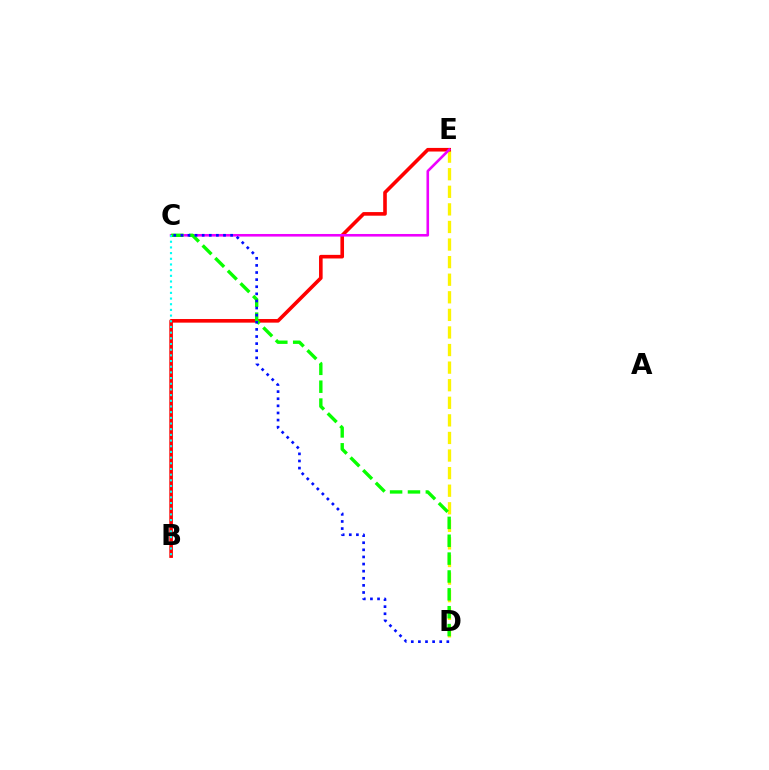{('D', 'E'): [{'color': '#fcf500', 'line_style': 'dashed', 'thickness': 2.39}], ('B', 'E'): [{'color': '#ff0000', 'line_style': 'solid', 'thickness': 2.6}], ('C', 'E'): [{'color': '#ee00ff', 'line_style': 'solid', 'thickness': 1.87}], ('C', 'D'): [{'color': '#08ff00', 'line_style': 'dashed', 'thickness': 2.43}, {'color': '#0010ff', 'line_style': 'dotted', 'thickness': 1.93}], ('B', 'C'): [{'color': '#00fff6', 'line_style': 'dotted', 'thickness': 1.54}]}